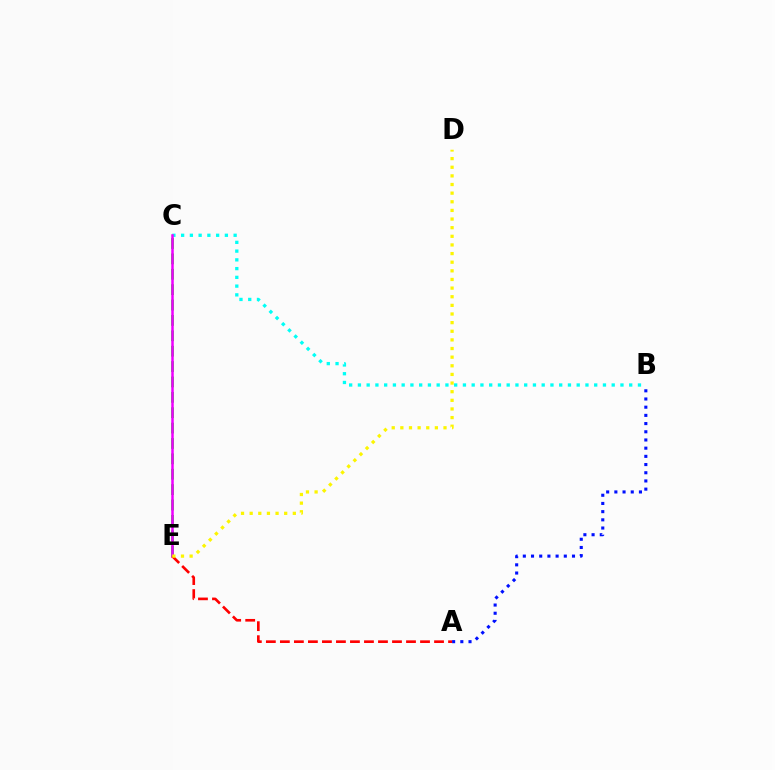{('A', 'B'): [{'color': '#0010ff', 'line_style': 'dotted', 'thickness': 2.23}], ('B', 'C'): [{'color': '#00fff6', 'line_style': 'dotted', 'thickness': 2.38}], ('C', 'E'): [{'color': '#08ff00', 'line_style': 'dashed', 'thickness': 2.09}, {'color': '#ee00ff', 'line_style': 'solid', 'thickness': 1.81}], ('A', 'E'): [{'color': '#ff0000', 'line_style': 'dashed', 'thickness': 1.9}], ('D', 'E'): [{'color': '#fcf500', 'line_style': 'dotted', 'thickness': 2.35}]}